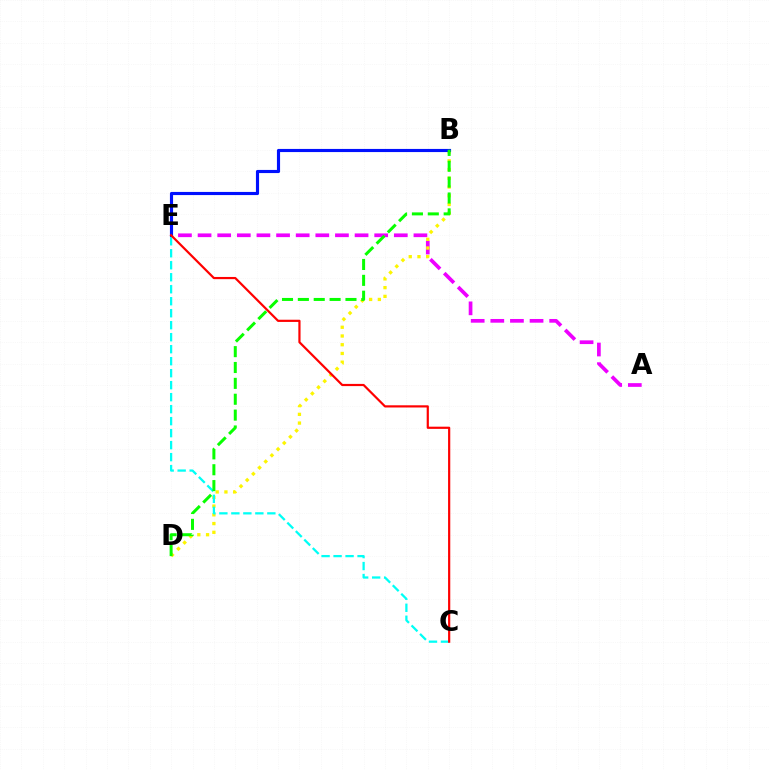{('A', 'E'): [{'color': '#ee00ff', 'line_style': 'dashed', 'thickness': 2.67}], ('B', 'D'): [{'color': '#fcf500', 'line_style': 'dotted', 'thickness': 2.37}, {'color': '#08ff00', 'line_style': 'dashed', 'thickness': 2.16}], ('B', 'E'): [{'color': '#0010ff', 'line_style': 'solid', 'thickness': 2.26}], ('C', 'E'): [{'color': '#00fff6', 'line_style': 'dashed', 'thickness': 1.63}, {'color': '#ff0000', 'line_style': 'solid', 'thickness': 1.58}]}